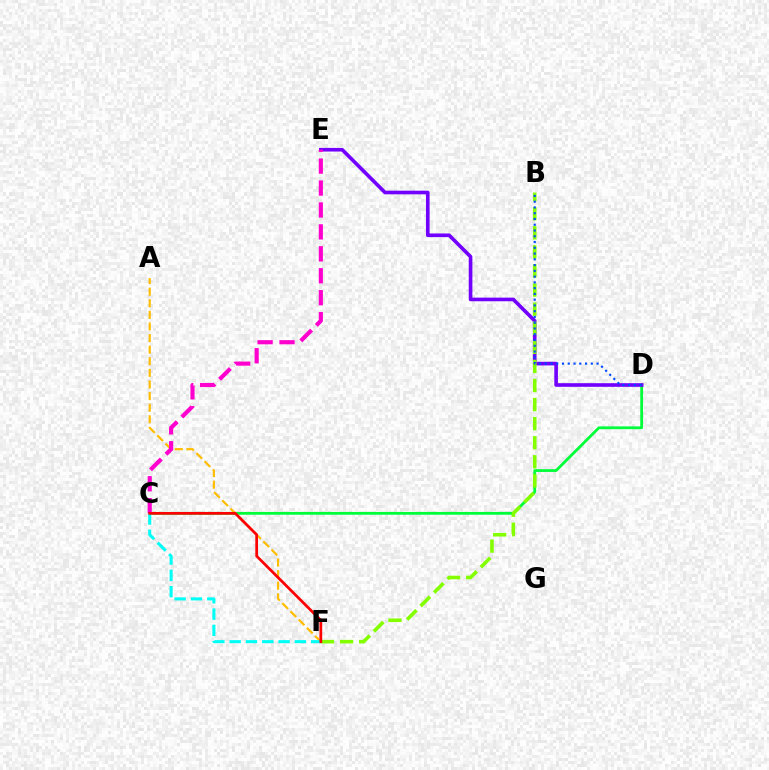{('C', 'D'): [{'color': '#00ff39', 'line_style': 'solid', 'thickness': 2.01}], ('D', 'E'): [{'color': '#7200ff', 'line_style': 'solid', 'thickness': 2.62}], ('B', 'F'): [{'color': '#84ff00', 'line_style': 'dashed', 'thickness': 2.59}], ('A', 'F'): [{'color': '#ffbd00', 'line_style': 'dashed', 'thickness': 1.58}], ('B', 'D'): [{'color': '#004bff', 'line_style': 'dotted', 'thickness': 1.57}], ('C', 'E'): [{'color': '#ff00cf', 'line_style': 'dashed', 'thickness': 2.98}], ('C', 'F'): [{'color': '#00fff6', 'line_style': 'dashed', 'thickness': 2.21}, {'color': '#ff0000', 'line_style': 'solid', 'thickness': 1.96}]}